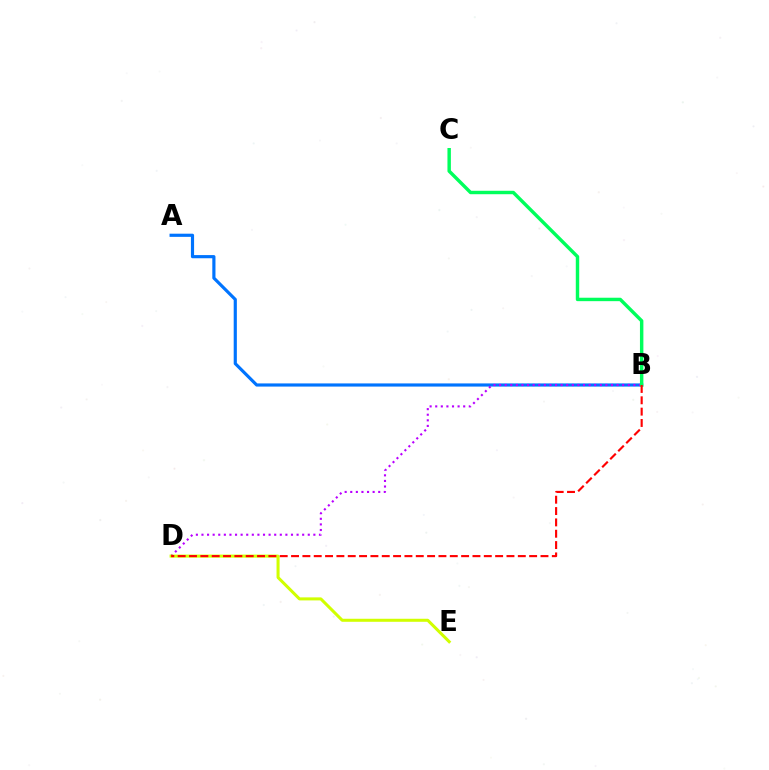{('A', 'B'): [{'color': '#0074ff', 'line_style': 'solid', 'thickness': 2.28}], ('B', 'D'): [{'color': '#b900ff', 'line_style': 'dotted', 'thickness': 1.52}, {'color': '#ff0000', 'line_style': 'dashed', 'thickness': 1.54}], ('D', 'E'): [{'color': '#d1ff00', 'line_style': 'solid', 'thickness': 2.18}], ('B', 'C'): [{'color': '#00ff5c', 'line_style': 'solid', 'thickness': 2.47}]}